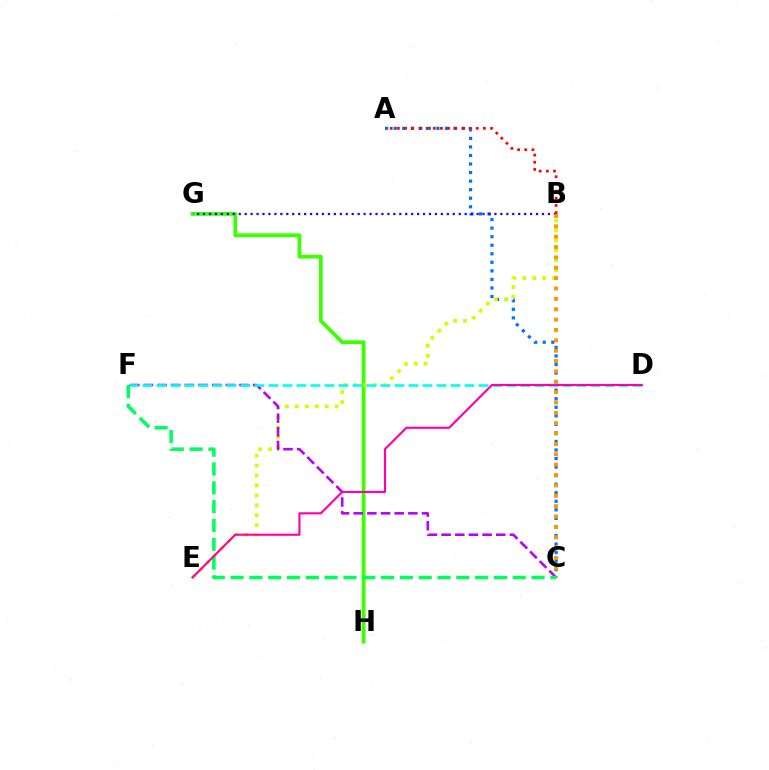{('G', 'H'): [{'color': '#3dff00', 'line_style': 'solid', 'thickness': 2.73}], ('A', 'C'): [{'color': '#0074ff', 'line_style': 'dotted', 'thickness': 2.32}], ('B', 'E'): [{'color': '#d1ff00', 'line_style': 'dotted', 'thickness': 2.7}], ('B', 'G'): [{'color': '#2500ff', 'line_style': 'dotted', 'thickness': 1.62}], ('C', 'F'): [{'color': '#b900ff', 'line_style': 'dashed', 'thickness': 1.86}, {'color': '#00ff5c', 'line_style': 'dashed', 'thickness': 2.56}], ('B', 'C'): [{'color': '#ff9400', 'line_style': 'dotted', 'thickness': 2.82}], ('D', 'F'): [{'color': '#00fff6', 'line_style': 'dashed', 'thickness': 1.9}], ('A', 'B'): [{'color': '#ff0000', 'line_style': 'dotted', 'thickness': 1.95}], ('D', 'E'): [{'color': '#ff00ac', 'line_style': 'solid', 'thickness': 1.55}]}